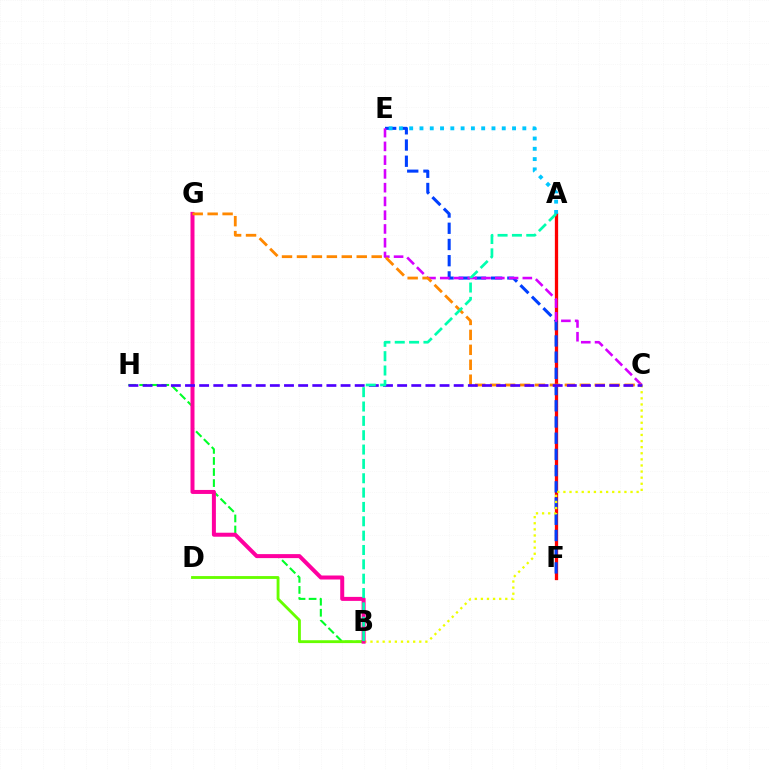{('A', 'F'): [{'color': '#ff0000', 'line_style': 'solid', 'thickness': 2.36}], ('E', 'F'): [{'color': '#003fff', 'line_style': 'dashed', 'thickness': 2.2}], ('B', 'C'): [{'color': '#eeff00', 'line_style': 'dotted', 'thickness': 1.66}], ('B', 'H'): [{'color': '#00ff27', 'line_style': 'dashed', 'thickness': 1.5}], ('A', 'E'): [{'color': '#00c7ff', 'line_style': 'dotted', 'thickness': 2.79}], ('B', 'D'): [{'color': '#66ff00', 'line_style': 'solid', 'thickness': 2.05}], ('C', 'E'): [{'color': '#d600ff', 'line_style': 'dashed', 'thickness': 1.87}], ('B', 'G'): [{'color': '#ff00a0', 'line_style': 'solid', 'thickness': 2.88}], ('C', 'G'): [{'color': '#ff8800', 'line_style': 'dashed', 'thickness': 2.03}], ('C', 'H'): [{'color': '#4f00ff', 'line_style': 'dashed', 'thickness': 1.92}], ('A', 'B'): [{'color': '#00ffaf', 'line_style': 'dashed', 'thickness': 1.95}]}